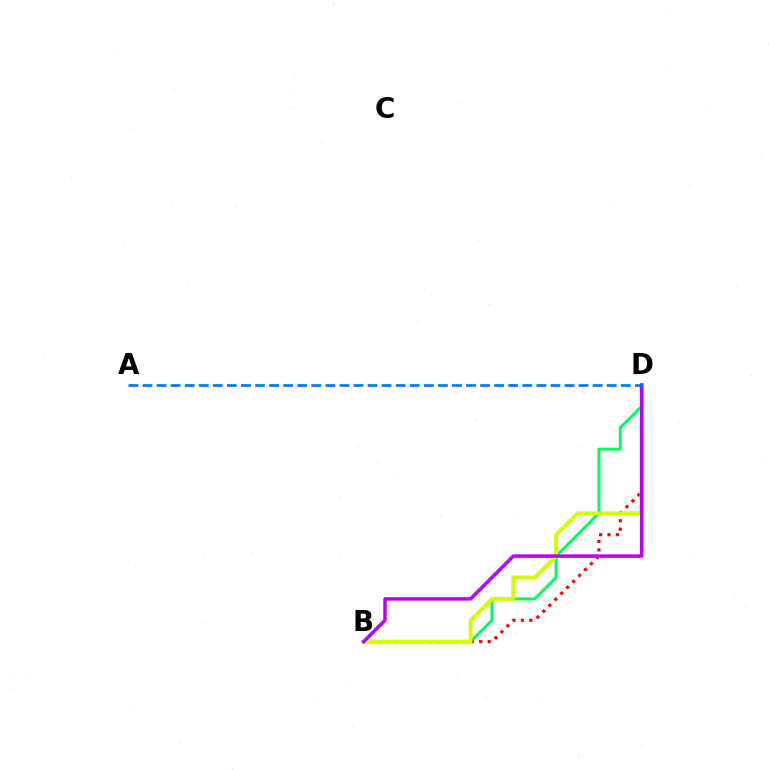{('B', 'D'): [{'color': '#00ff5c', 'line_style': 'solid', 'thickness': 2.18}, {'color': '#ff0000', 'line_style': 'dotted', 'thickness': 2.29}, {'color': '#d1ff00', 'line_style': 'solid', 'thickness': 2.86}, {'color': '#b900ff', 'line_style': 'solid', 'thickness': 2.51}], ('A', 'D'): [{'color': '#0074ff', 'line_style': 'dashed', 'thickness': 1.91}]}